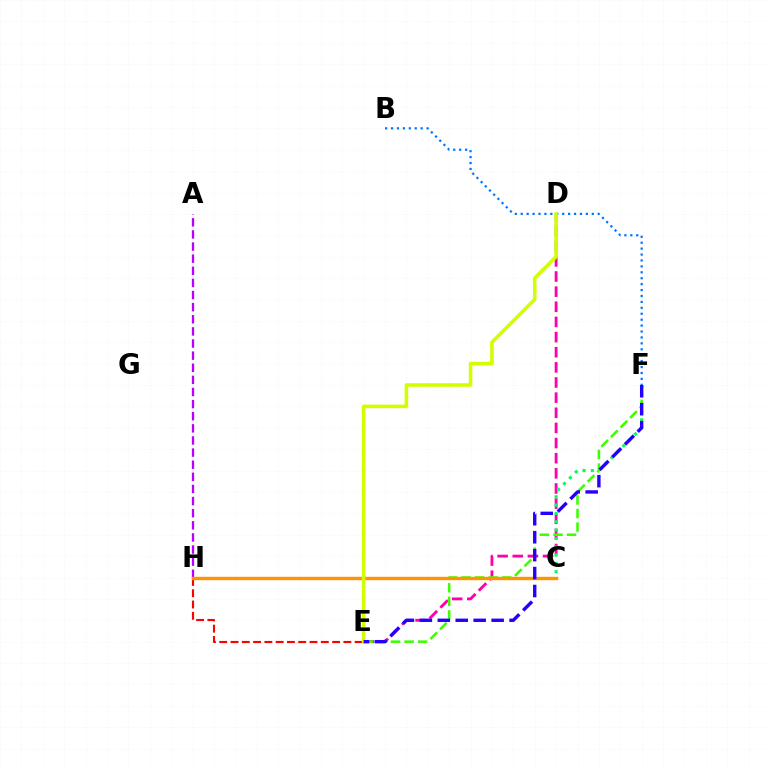{('D', 'E'): [{'color': '#ff00ac', 'line_style': 'dashed', 'thickness': 2.06}, {'color': '#d1ff00', 'line_style': 'solid', 'thickness': 2.57}], ('A', 'H'): [{'color': '#b900ff', 'line_style': 'dashed', 'thickness': 1.65}], ('B', 'F'): [{'color': '#0074ff', 'line_style': 'dotted', 'thickness': 1.61}], ('C', 'F'): [{'color': '#00ff5c', 'line_style': 'dotted', 'thickness': 2.26}], ('E', 'F'): [{'color': '#3dff00', 'line_style': 'dashed', 'thickness': 1.84}, {'color': '#2500ff', 'line_style': 'dashed', 'thickness': 2.44}], ('E', 'H'): [{'color': '#ff0000', 'line_style': 'dashed', 'thickness': 1.53}], ('C', 'H'): [{'color': '#00fff6', 'line_style': 'dashed', 'thickness': 2.03}, {'color': '#ff9400', 'line_style': 'solid', 'thickness': 2.43}]}